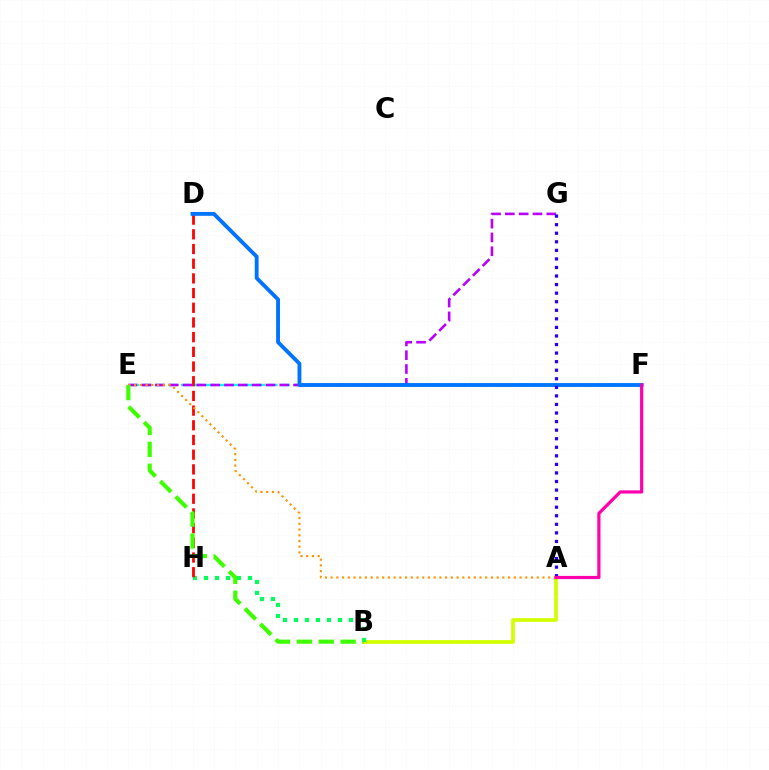{('E', 'F'): [{'color': '#00fff6', 'line_style': 'dashed', 'thickness': 1.71}], ('A', 'B'): [{'color': '#d1ff00', 'line_style': 'solid', 'thickness': 2.68}], ('B', 'H'): [{'color': '#00ff5c', 'line_style': 'dotted', 'thickness': 2.99}], ('D', 'H'): [{'color': '#ff0000', 'line_style': 'dashed', 'thickness': 2.0}], ('E', 'G'): [{'color': '#b900ff', 'line_style': 'dashed', 'thickness': 1.88}], ('D', 'F'): [{'color': '#0074ff', 'line_style': 'solid', 'thickness': 2.77}], ('A', 'G'): [{'color': '#2500ff', 'line_style': 'dotted', 'thickness': 2.33}], ('A', 'E'): [{'color': '#ff9400', 'line_style': 'dotted', 'thickness': 1.56}], ('B', 'E'): [{'color': '#3dff00', 'line_style': 'dashed', 'thickness': 2.97}], ('A', 'F'): [{'color': '#ff00ac', 'line_style': 'solid', 'thickness': 2.31}]}